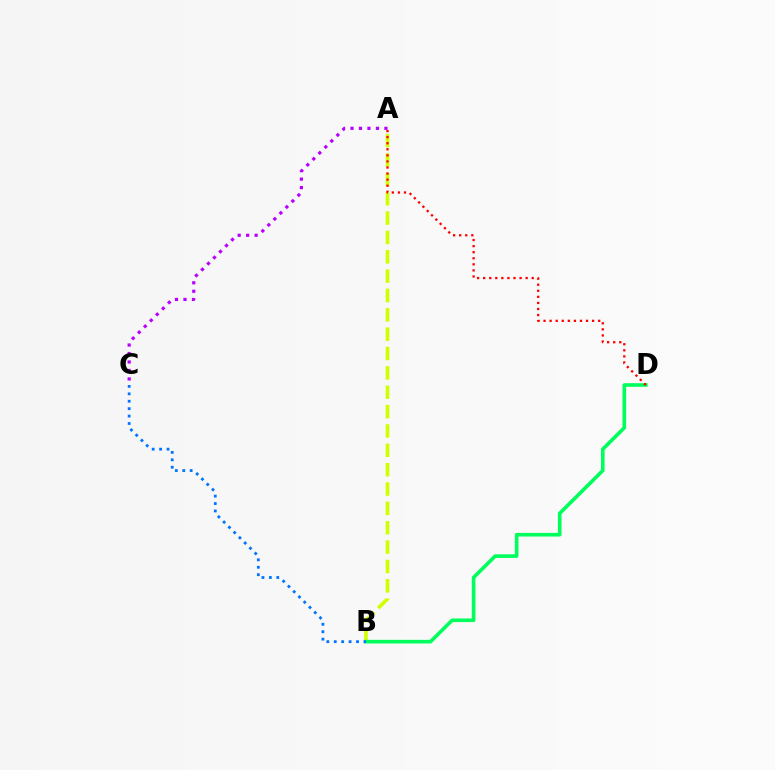{('A', 'B'): [{'color': '#d1ff00', 'line_style': 'dashed', 'thickness': 2.63}], ('B', 'D'): [{'color': '#00ff5c', 'line_style': 'solid', 'thickness': 2.61}], ('B', 'C'): [{'color': '#0074ff', 'line_style': 'dotted', 'thickness': 2.02}], ('A', 'C'): [{'color': '#b900ff', 'line_style': 'dotted', 'thickness': 2.3}], ('A', 'D'): [{'color': '#ff0000', 'line_style': 'dotted', 'thickness': 1.65}]}